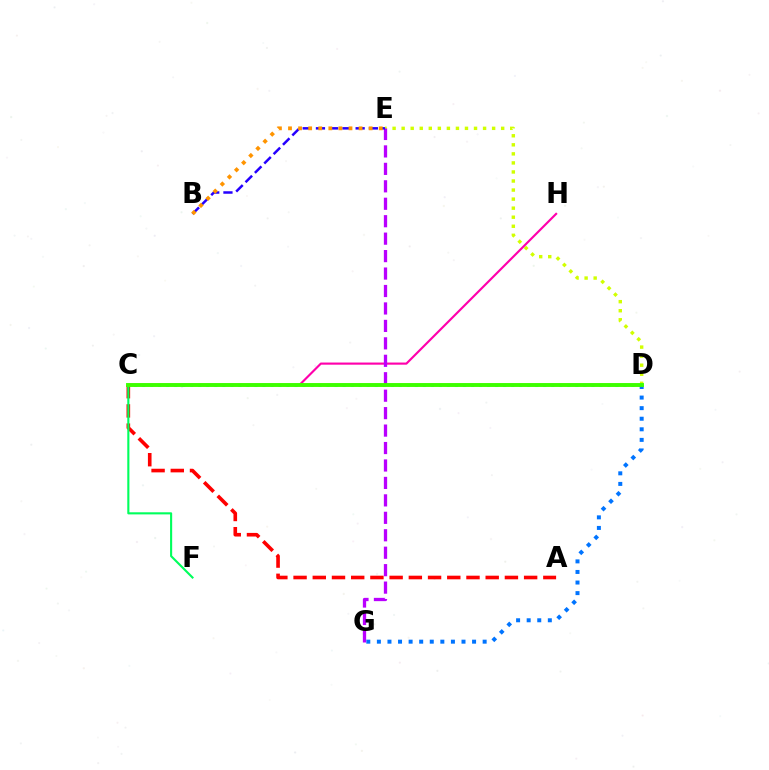{('A', 'C'): [{'color': '#ff0000', 'line_style': 'dashed', 'thickness': 2.61}], ('C', 'D'): [{'color': '#00fff6', 'line_style': 'dotted', 'thickness': 2.18}, {'color': '#3dff00', 'line_style': 'solid', 'thickness': 2.81}], ('D', 'E'): [{'color': '#d1ff00', 'line_style': 'dotted', 'thickness': 2.46}], ('C', 'F'): [{'color': '#00ff5c', 'line_style': 'solid', 'thickness': 1.52}], ('C', 'H'): [{'color': '#ff00ac', 'line_style': 'solid', 'thickness': 1.54}], ('D', 'G'): [{'color': '#0074ff', 'line_style': 'dotted', 'thickness': 2.87}], ('E', 'G'): [{'color': '#b900ff', 'line_style': 'dashed', 'thickness': 2.37}], ('B', 'E'): [{'color': '#2500ff', 'line_style': 'dashed', 'thickness': 1.8}, {'color': '#ff9400', 'line_style': 'dotted', 'thickness': 2.74}]}